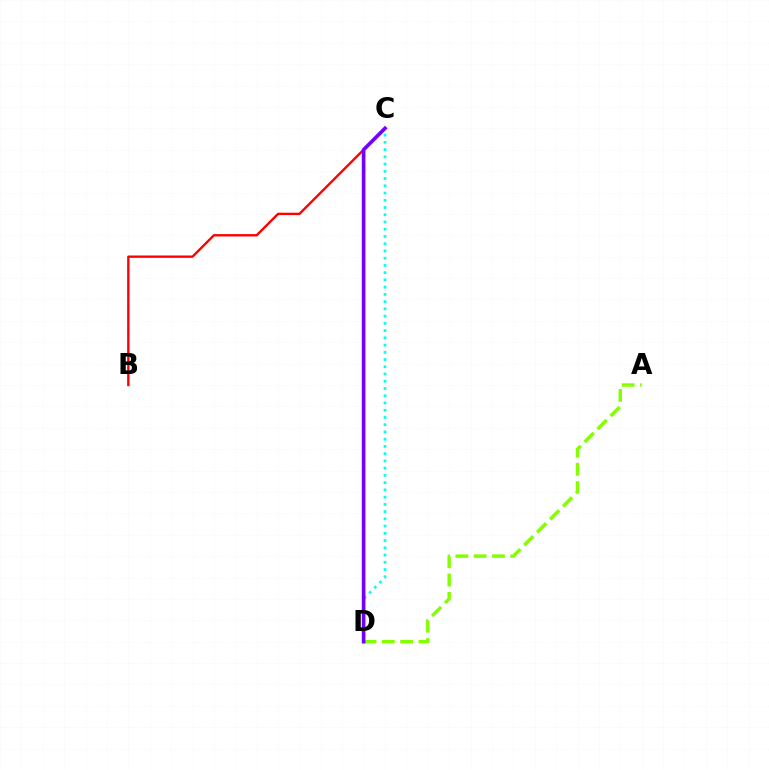{('A', 'D'): [{'color': '#84ff00', 'line_style': 'dashed', 'thickness': 2.49}], ('B', 'C'): [{'color': '#ff0000', 'line_style': 'solid', 'thickness': 1.7}], ('C', 'D'): [{'color': '#00fff6', 'line_style': 'dotted', 'thickness': 1.97}, {'color': '#7200ff', 'line_style': 'solid', 'thickness': 2.62}]}